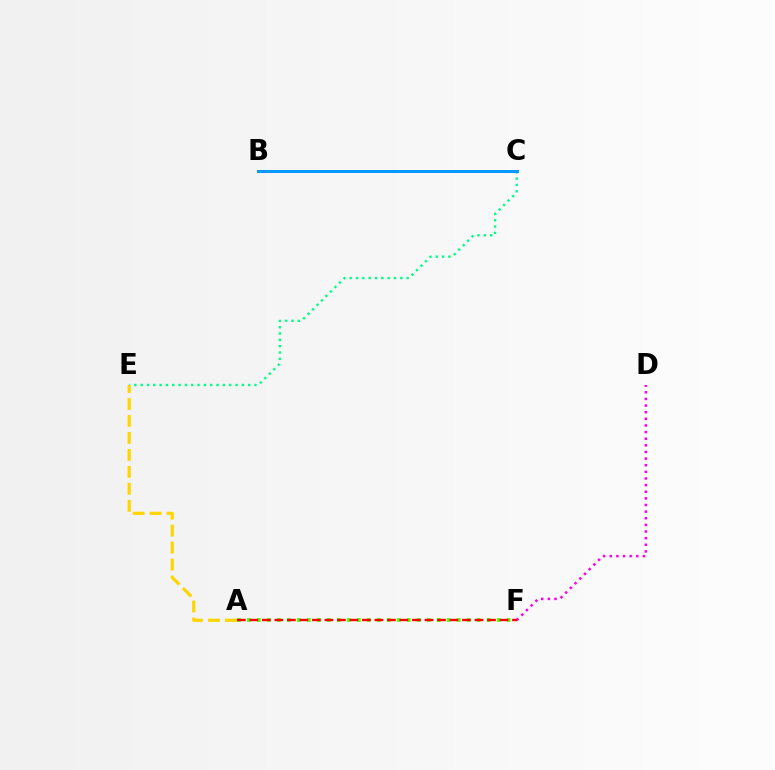{('A', 'F'): [{'color': '#4fff00', 'line_style': 'dotted', 'thickness': 2.71}, {'color': '#ff0000', 'line_style': 'dashed', 'thickness': 1.7}], ('D', 'F'): [{'color': '#ff00ed', 'line_style': 'dotted', 'thickness': 1.8}], ('C', 'E'): [{'color': '#00ff86', 'line_style': 'dotted', 'thickness': 1.72}], ('B', 'C'): [{'color': '#3700ff', 'line_style': 'solid', 'thickness': 1.89}, {'color': '#009eff', 'line_style': 'solid', 'thickness': 2.05}], ('A', 'E'): [{'color': '#ffd500', 'line_style': 'dashed', 'thickness': 2.31}]}